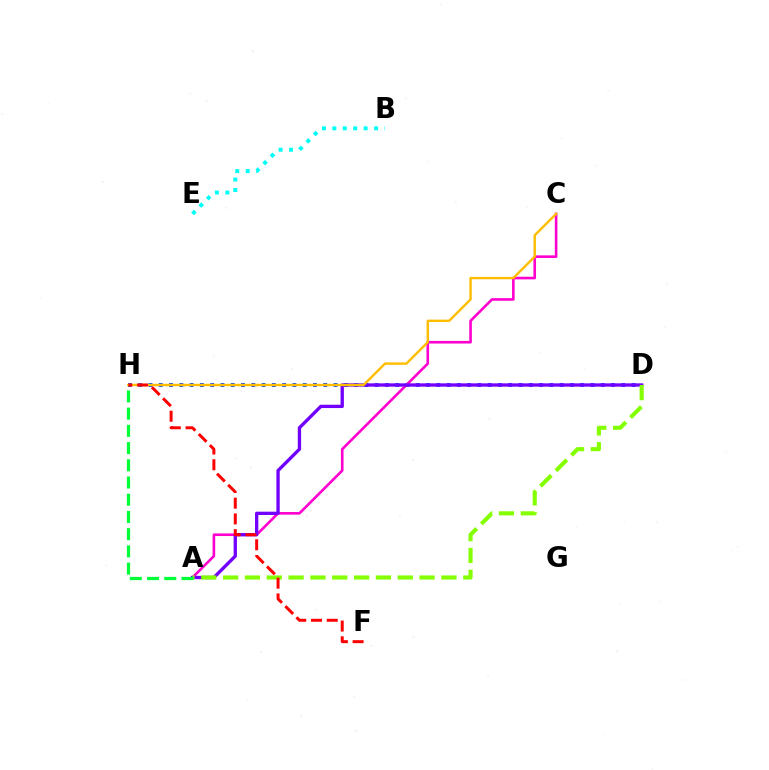{('D', 'H'): [{'color': '#004bff', 'line_style': 'dotted', 'thickness': 2.79}], ('A', 'C'): [{'color': '#ff00cf', 'line_style': 'solid', 'thickness': 1.89}], ('A', 'D'): [{'color': '#7200ff', 'line_style': 'solid', 'thickness': 2.39}, {'color': '#84ff00', 'line_style': 'dashed', 'thickness': 2.97}], ('B', 'E'): [{'color': '#00fff6', 'line_style': 'dotted', 'thickness': 2.84}], ('C', 'H'): [{'color': '#ffbd00', 'line_style': 'solid', 'thickness': 1.73}], ('A', 'H'): [{'color': '#00ff39', 'line_style': 'dashed', 'thickness': 2.34}], ('F', 'H'): [{'color': '#ff0000', 'line_style': 'dashed', 'thickness': 2.14}]}